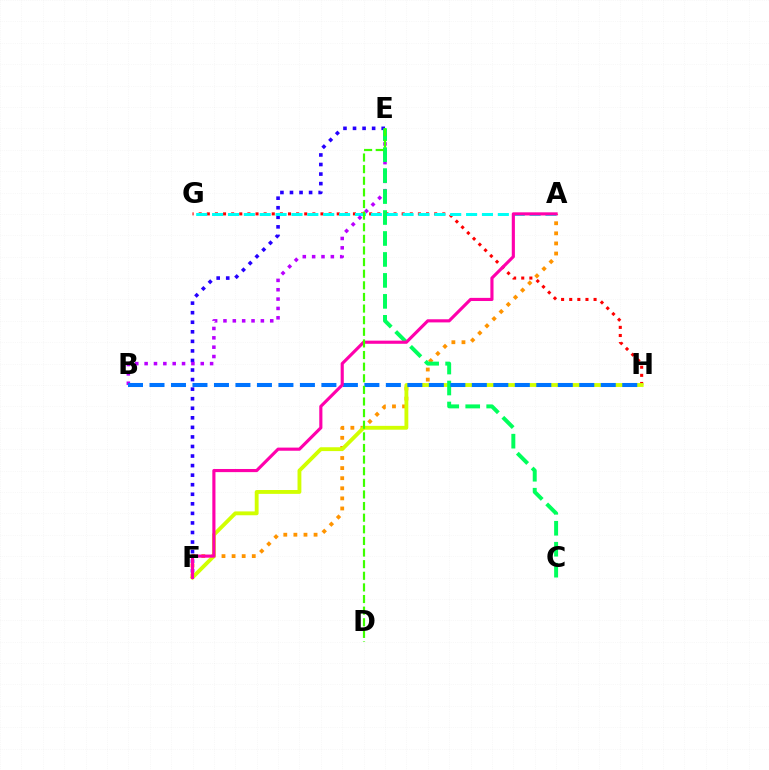{('A', 'F'): [{'color': '#ff9400', 'line_style': 'dotted', 'thickness': 2.74}, {'color': '#ff00ac', 'line_style': 'solid', 'thickness': 2.26}], ('E', 'F'): [{'color': '#2500ff', 'line_style': 'dotted', 'thickness': 2.6}], ('G', 'H'): [{'color': '#ff0000', 'line_style': 'dotted', 'thickness': 2.21}], ('F', 'H'): [{'color': '#d1ff00', 'line_style': 'solid', 'thickness': 2.77}], ('A', 'G'): [{'color': '#00fff6', 'line_style': 'dashed', 'thickness': 2.16}], ('B', 'E'): [{'color': '#b900ff', 'line_style': 'dotted', 'thickness': 2.54}], ('C', 'E'): [{'color': '#00ff5c', 'line_style': 'dashed', 'thickness': 2.85}], ('B', 'H'): [{'color': '#0074ff', 'line_style': 'dashed', 'thickness': 2.92}], ('D', 'E'): [{'color': '#3dff00', 'line_style': 'dashed', 'thickness': 1.58}]}